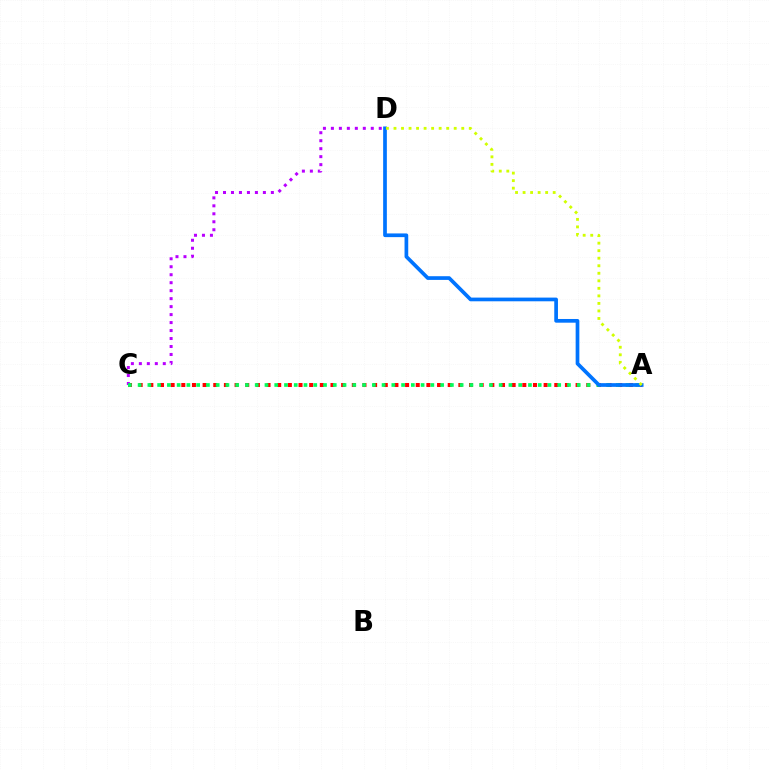{('A', 'C'): [{'color': '#ff0000', 'line_style': 'dotted', 'thickness': 2.9}, {'color': '#00ff5c', 'line_style': 'dotted', 'thickness': 2.65}], ('C', 'D'): [{'color': '#b900ff', 'line_style': 'dotted', 'thickness': 2.17}], ('A', 'D'): [{'color': '#0074ff', 'line_style': 'solid', 'thickness': 2.66}, {'color': '#d1ff00', 'line_style': 'dotted', 'thickness': 2.05}]}